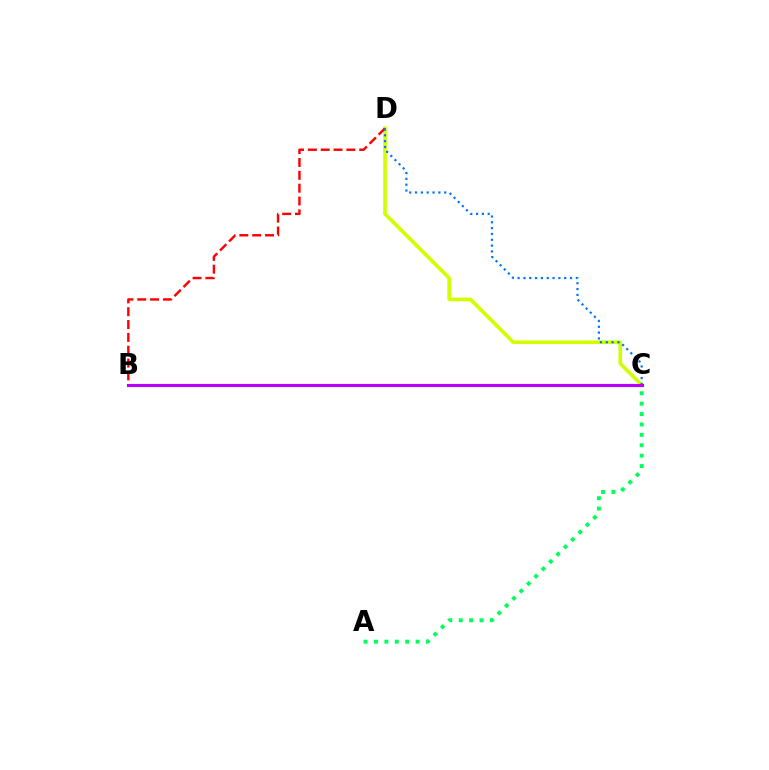{('C', 'D'): [{'color': '#d1ff00', 'line_style': 'solid', 'thickness': 2.63}, {'color': '#0074ff', 'line_style': 'dotted', 'thickness': 1.58}], ('B', 'D'): [{'color': '#ff0000', 'line_style': 'dashed', 'thickness': 1.74}], ('B', 'C'): [{'color': '#b900ff', 'line_style': 'solid', 'thickness': 2.25}], ('A', 'C'): [{'color': '#00ff5c', 'line_style': 'dotted', 'thickness': 2.83}]}